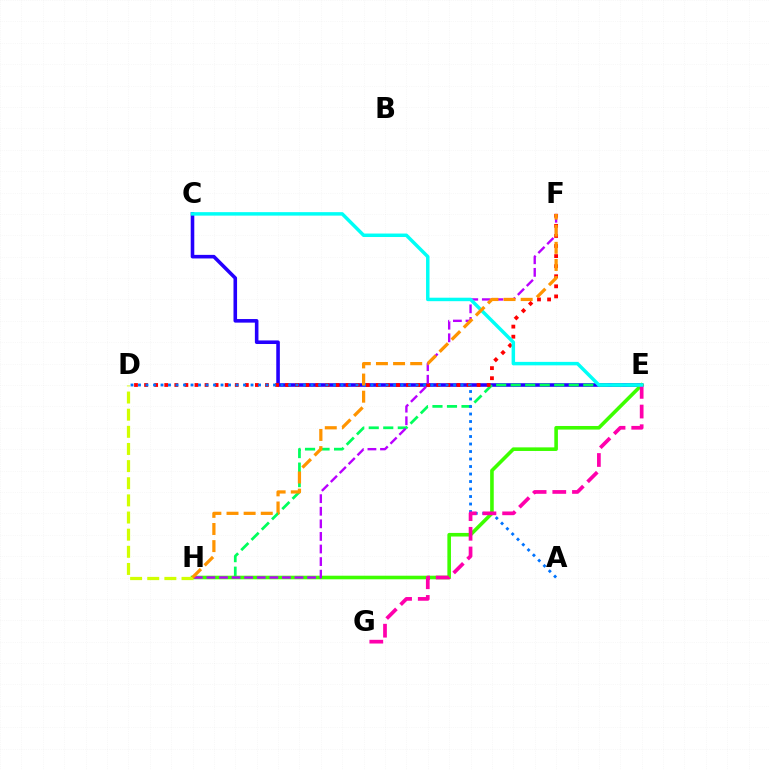{('C', 'E'): [{'color': '#2500ff', 'line_style': 'solid', 'thickness': 2.58}, {'color': '#00fff6', 'line_style': 'solid', 'thickness': 2.5}], ('E', 'H'): [{'color': '#00ff5c', 'line_style': 'dashed', 'thickness': 1.97}, {'color': '#3dff00', 'line_style': 'solid', 'thickness': 2.59}], ('D', 'F'): [{'color': '#ff0000', 'line_style': 'dotted', 'thickness': 2.74}], ('A', 'D'): [{'color': '#0074ff', 'line_style': 'dotted', 'thickness': 2.04}], ('D', 'H'): [{'color': '#d1ff00', 'line_style': 'dashed', 'thickness': 2.33}], ('F', 'H'): [{'color': '#b900ff', 'line_style': 'dashed', 'thickness': 1.71}, {'color': '#ff9400', 'line_style': 'dashed', 'thickness': 2.33}], ('E', 'G'): [{'color': '#ff00ac', 'line_style': 'dashed', 'thickness': 2.67}]}